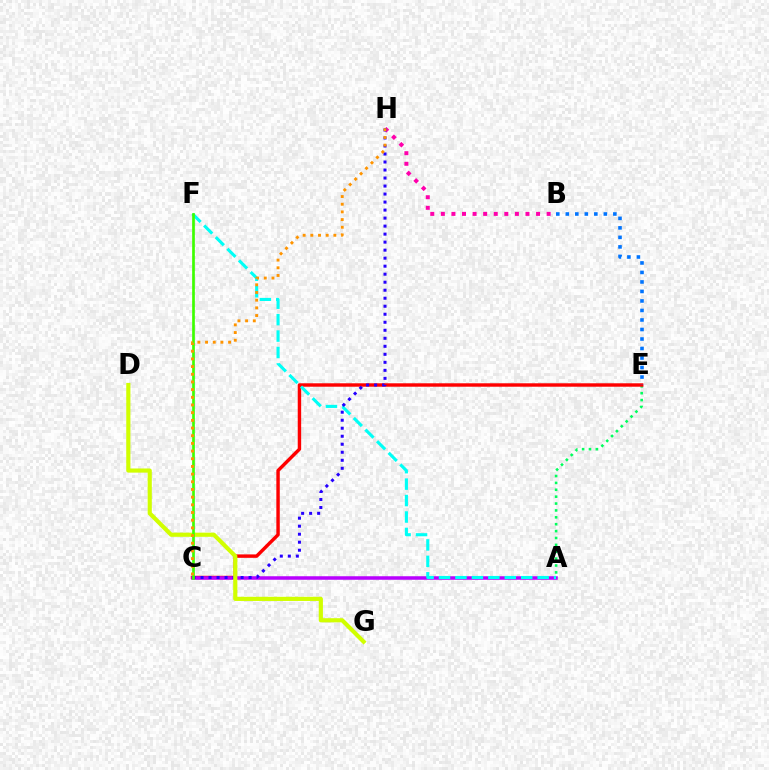{('B', 'H'): [{'color': '#ff00ac', 'line_style': 'dotted', 'thickness': 2.87}], ('A', 'E'): [{'color': '#00ff5c', 'line_style': 'dotted', 'thickness': 1.87}], ('C', 'E'): [{'color': '#ff0000', 'line_style': 'solid', 'thickness': 2.47}], ('A', 'C'): [{'color': '#b900ff', 'line_style': 'solid', 'thickness': 2.53}], ('A', 'F'): [{'color': '#00fff6', 'line_style': 'dashed', 'thickness': 2.23}], ('B', 'E'): [{'color': '#0074ff', 'line_style': 'dotted', 'thickness': 2.58}], ('C', 'H'): [{'color': '#2500ff', 'line_style': 'dotted', 'thickness': 2.18}, {'color': '#ff9400', 'line_style': 'dotted', 'thickness': 2.09}], ('D', 'G'): [{'color': '#d1ff00', 'line_style': 'solid', 'thickness': 2.99}], ('C', 'F'): [{'color': '#3dff00', 'line_style': 'solid', 'thickness': 1.93}]}